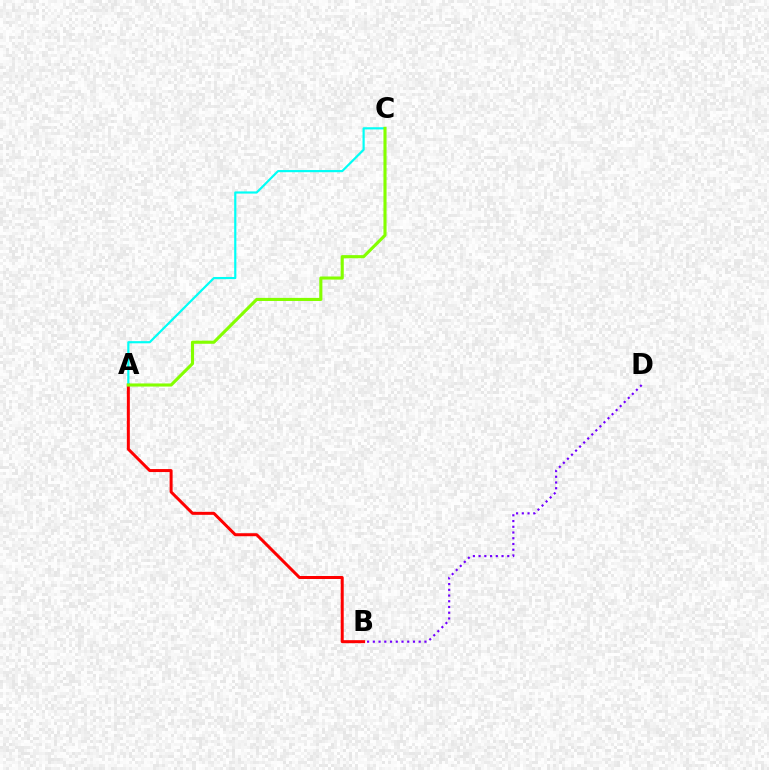{('A', 'B'): [{'color': '#ff0000', 'line_style': 'solid', 'thickness': 2.16}], ('B', 'D'): [{'color': '#7200ff', 'line_style': 'dotted', 'thickness': 1.56}], ('A', 'C'): [{'color': '#00fff6', 'line_style': 'solid', 'thickness': 1.57}, {'color': '#84ff00', 'line_style': 'solid', 'thickness': 2.23}]}